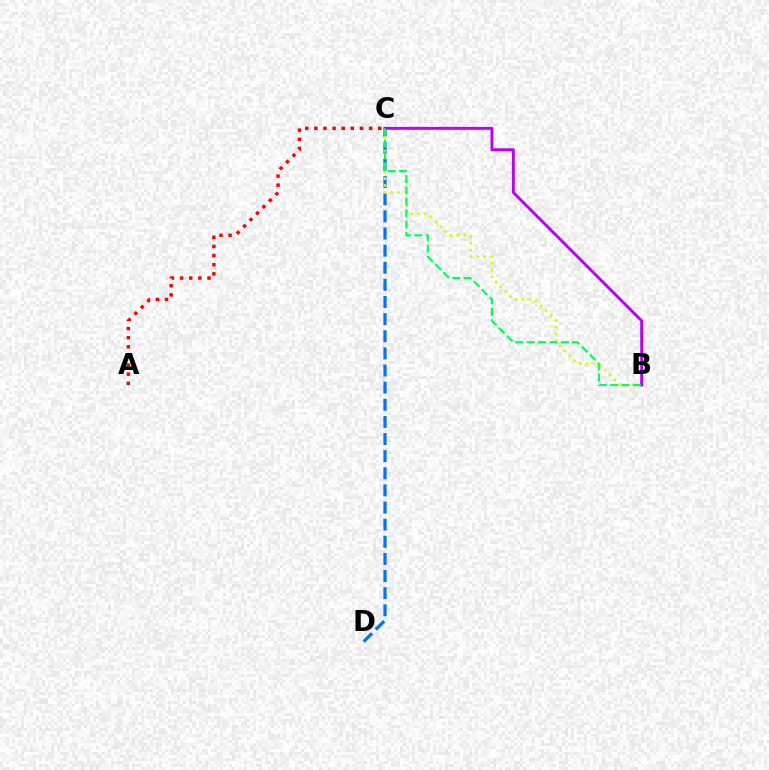{('C', 'D'): [{'color': '#0074ff', 'line_style': 'dashed', 'thickness': 2.33}], ('B', 'C'): [{'color': '#d1ff00', 'line_style': 'dotted', 'thickness': 1.87}, {'color': '#b900ff', 'line_style': 'solid', 'thickness': 2.1}, {'color': '#00ff5c', 'line_style': 'dashed', 'thickness': 1.54}], ('A', 'C'): [{'color': '#ff0000', 'line_style': 'dotted', 'thickness': 2.48}]}